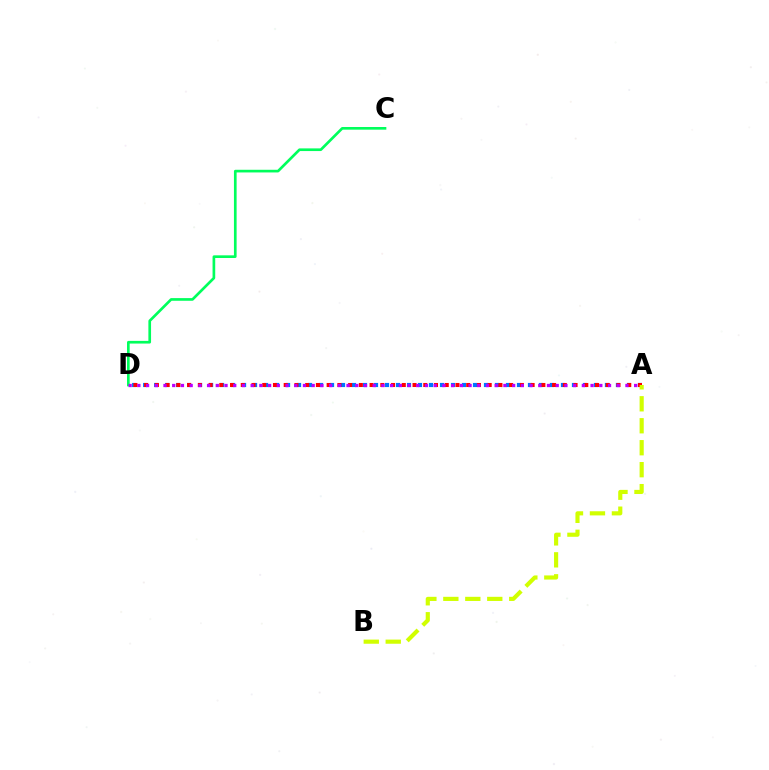{('C', 'D'): [{'color': '#00ff5c', 'line_style': 'solid', 'thickness': 1.92}], ('A', 'D'): [{'color': '#0074ff', 'line_style': 'dotted', 'thickness': 2.99}, {'color': '#ff0000', 'line_style': 'dotted', 'thickness': 2.92}, {'color': '#b900ff', 'line_style': 'dotted', 'thickness': 2.37}], ('A', 'B'): [{'color': '#d1ff00', 'line_style': 'dashed', 'thickness': 2.98}]}